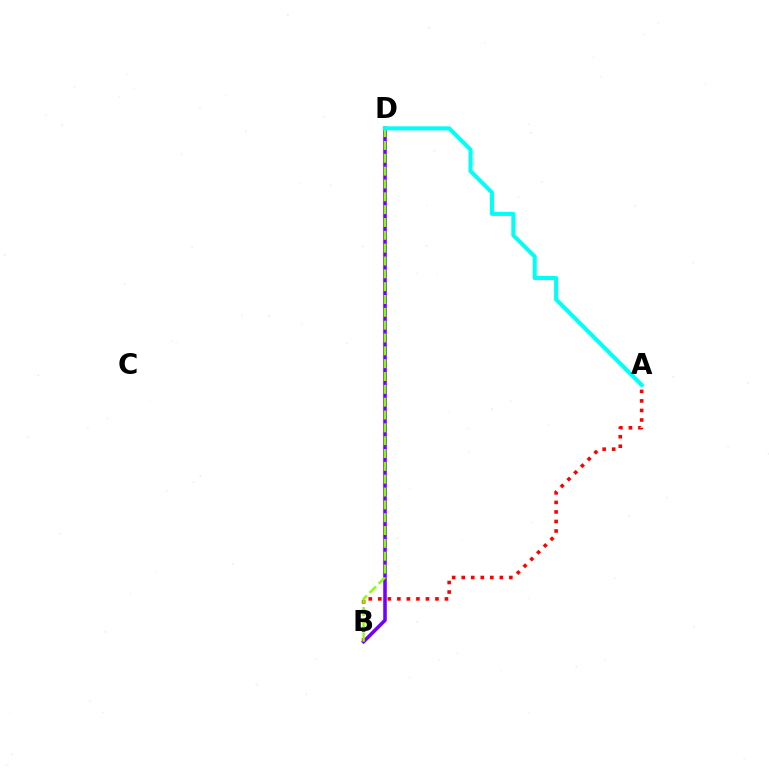{('A', 'B'): [{'color': '#ff0000', 'line_style': 'dotted', 'thickness': 2.59}], ('B', 'D'): [{'color': '#7200ff', 'line_style': 'solid', 'thickness': 2.56}, {'color': '#84ff00', 'line_style': 'dashed', 'thickness': 1.74}], ('A', 'D'): [{'color': '#00fff6', 'line_style': 'solid', 'thickness': 2.91}]}